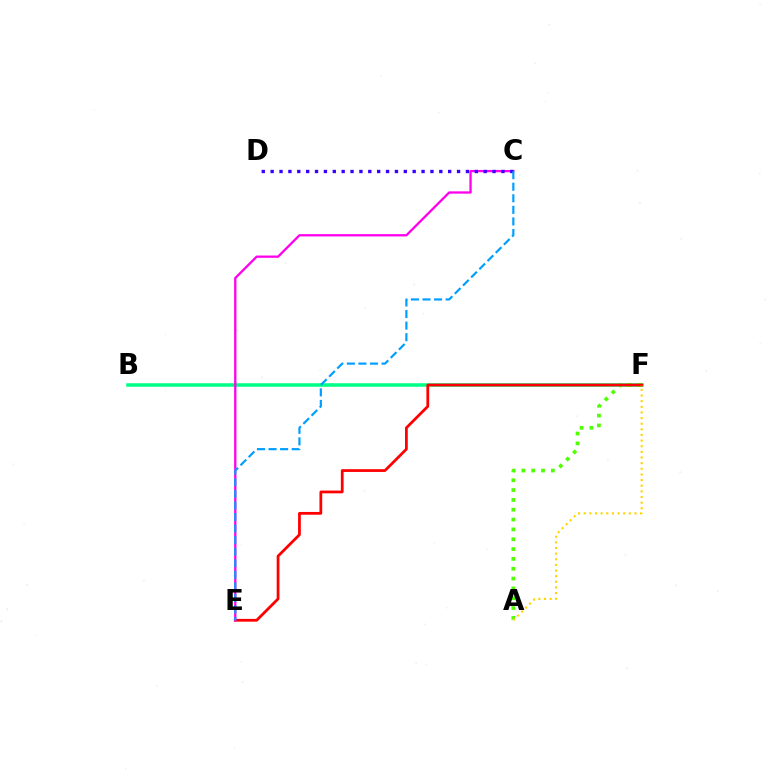{('B', 'F'): [{'color': '#00ff86', 'line_style': 'solid', 'thickness': 2.54}], ('A', 'F'): [{'color': '#4fff00', 'line_style': 'dotted', 'thickness': 2.67}, {'color': '#ffd500', 'line_style': 'dotted', 'thickness': 1.53}], ('E', 'F'): [{'color': '#ff0000', 'line_style': 'solid', 'thickness': 1.99}], ('C', 'E'): [{'color': '#ff00ed', 'line_style': 'solid', 'thickness': 1.66}, {'color': '#009eff', 'line_style': 'dashed', 'thickness': 1.57}], ('C', 'D'): [{'color': '#3700ff', 'line_style': 'dotted', 'thickness': 2.41}]}